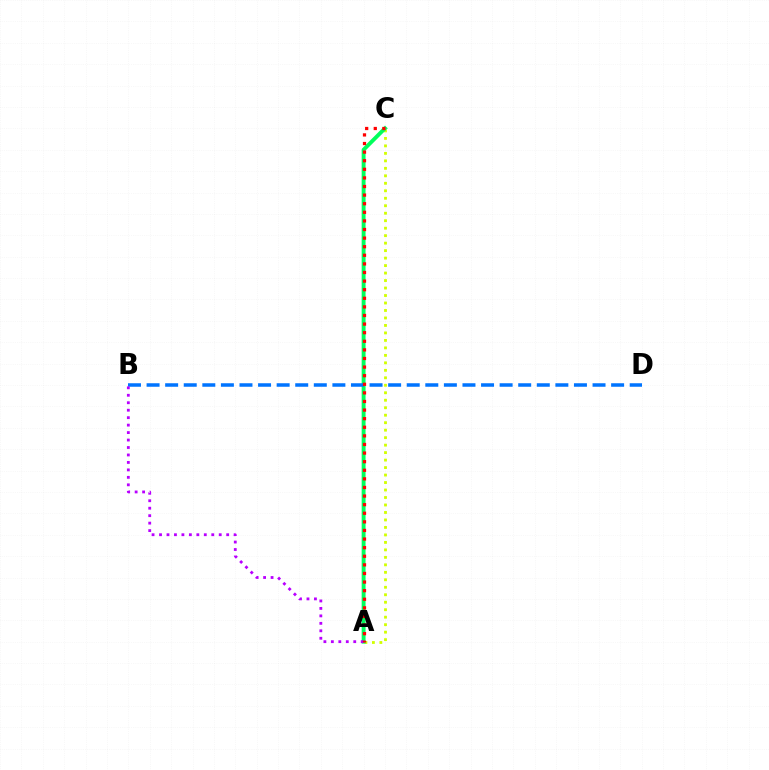{('A', 'C'): [{'color': '#d1ff00', 'line_style': 'dotted', 'thickness': 2.03}, {'color': '#00ff5c', 'line_style': 'solid', 'thickness': 2.81}, {'color': '#ff0000', 'line_style': 'dotted', 'thickness': 2.34}], ('B', 'D'): [{'color': '#0074ff', 'line_style': 'dashed', 'thickness': 2.52}], ('A', 'B'): [{'color': '#b900ff', 'line_style': 'dotted', 'thickness': 2.03}]}